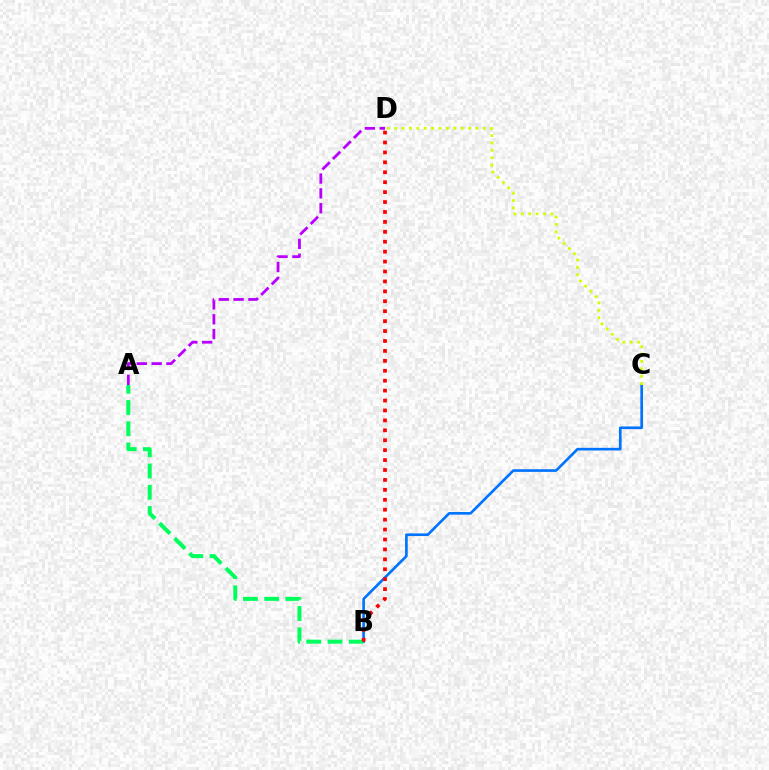{('B', 'C'): [{'color': '#0074ff', 'line_style': 'solid', 'thickness': 1.91}], ('A', 'D'): [{'color': '#b900ff', 'line_style': 'dashed', 'thickness': 2.02}], ('A', 'B'): [{'color': '#00ff5c', 'line_style': 'dashed', 'thickness': 2.88}], ('B', 'D'): [{'color': '#ff0000', 'line_style': 'dotted', 'thickness': 2.7}], ('C', 'D'): [{'color': '#d1ff00', 'line_style': 'dotted', 'thickness': 2.01}]}